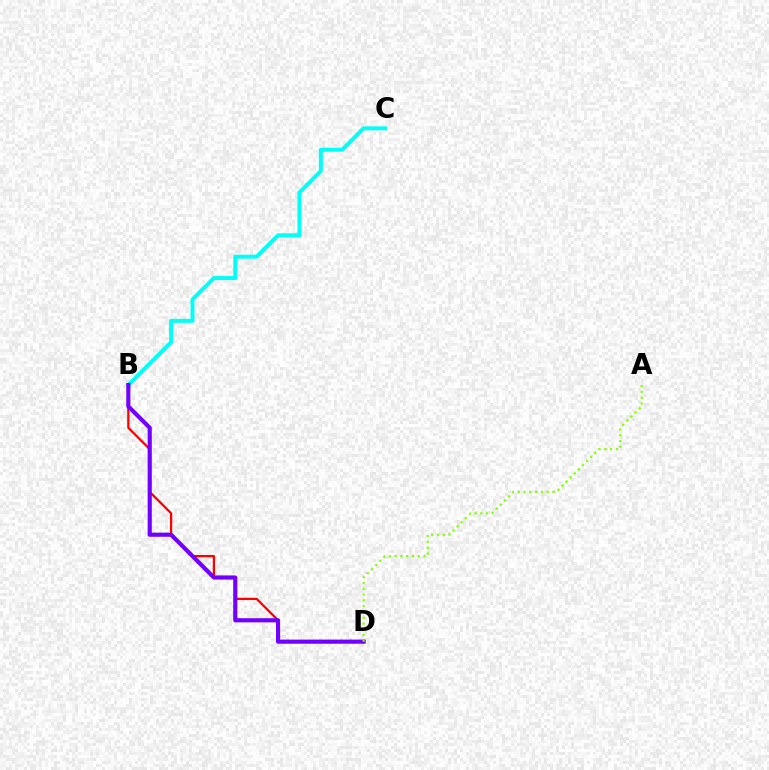{('B', 'D'): [{'color': '#ff0000', 'line_style': 'solid', 'thickness': 1.63}, {'color': '#7200ff', 'line_style': 'solid', 'thickness': 2.99}], ('B', 'C'): [{'color': '#00fff6', 'line_style': 'solid', 'thickness': 2.85}], ('A', 'D'): [{'color': '#84ff00', 'line_style': 'dotted', 'thickness': 1.57}]}